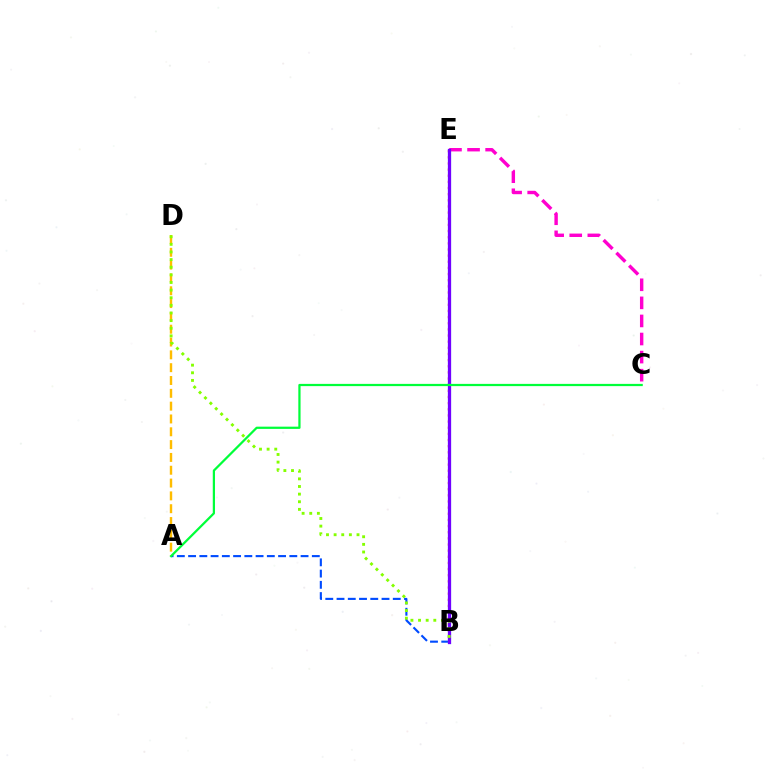{('A', 'B'): [{'color': '#004bff', 'line_style': 'dashed', 'thickness': 1.53}], ('B', 'E'): [{'color': '#00fff6', 'line_style': 'solid', 'thickness': 2.23}, {'color': '#ff0000', 'line_style': 'dotted', 'thickness': 1.67}, {'color': '#7200ff', 'line_style': 'solid', 'thickness': 2.33}], ('A', 'D'): [{'color': '#ffbd00', 'line_style': 'dashed', 'thickness': 1.74}], ('C', 'E'): [{'color': '#ff00cf', 'line_style': 'dashed', 'thickness': 2.46}], ('B', 'D'): [{'color': '#84ff00', 'line_style': 'dotted', 'thickness': 2.07}], ('A', 'C'): [{'color': '#00ff39', 'line_style': 'solid', 'thickness': 1.61}]}